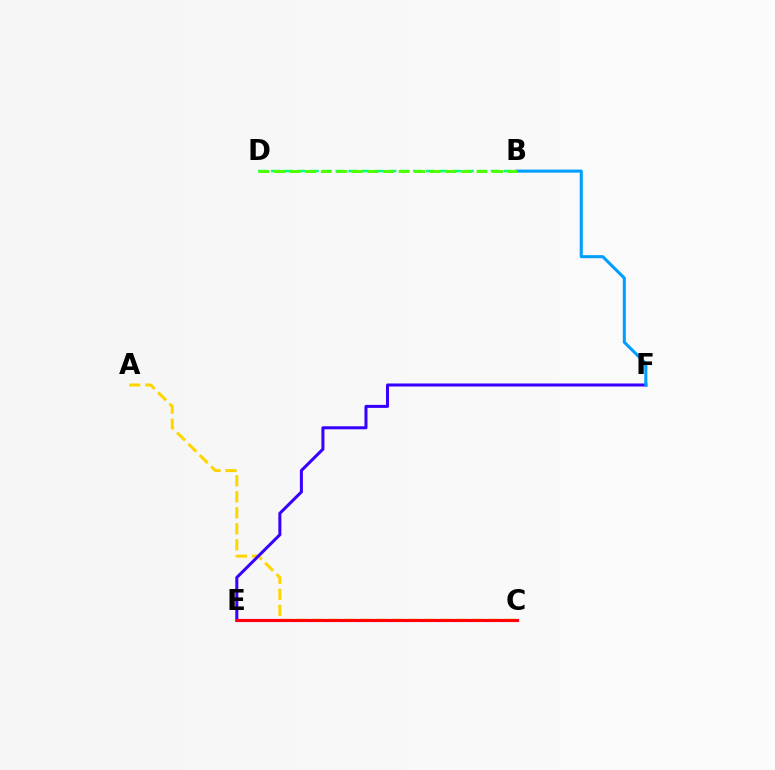{('C', 'E'): [{'color': '#ff00ed', 'line_style': 'solid', 'thickness': 2.3}, {'color': '#ff0000', 'line_style': 'solid', 'thickness': 2.08}], ('B', 'D'): [{'color': '#00ff86', 'line_style': 'dashed', 'thickness': 1.76}, {'color': '#4fff00', 'line_style': 'dashed', 'thickness': 2.12}], ('A', 'C'): [{'color': '#ffd500', 'line_style': 'dashed', 'thickness': 2.17}], ('E', 'F'): [{'color': '#3700ff', 'line_style': 'solid', 'thickness': 2.18}], ('B', 'F'): [{'color': '#009eff', 'line_style': 'solid', 'thickness': 2.2}]}